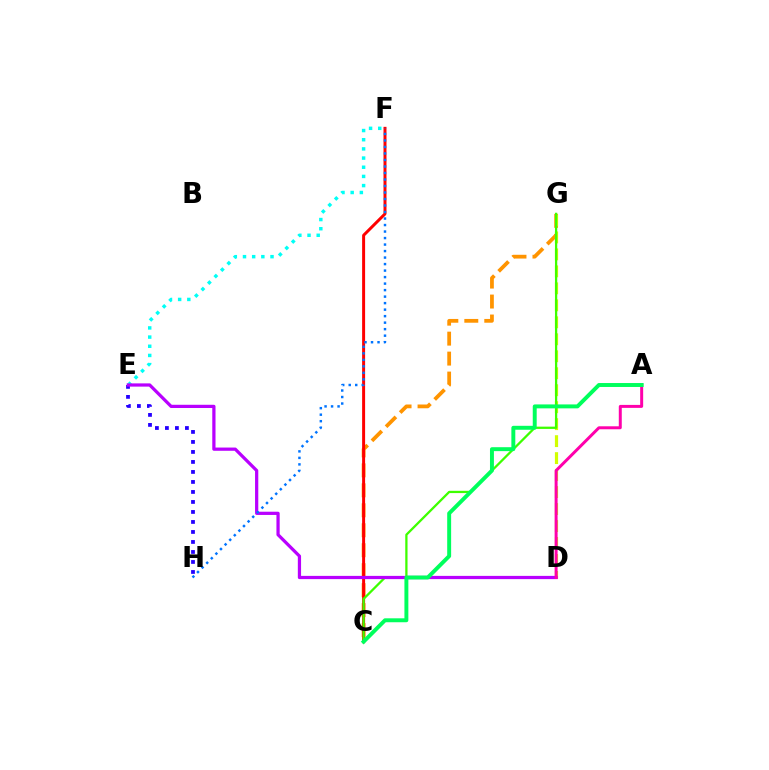{('E', 'F'): [{'color': '#00fff6', 'line_style': 'dotted', 'thickness': 2.49}], ('C', 'G'): [{'color': '#ff9400', 'line_style': 'dashed', 'thickness': 2.71}, {'color': '#3dff00', 'line_style': 'solid', 'thickness': 1.64}], ('C', 'F'): [{'color': '#ff0000', 'line_style': 'solid', 'thickness': 2.14}], ('D', 'G'): [{'color': '#d1ff00', 'line_style': 'dashed', 'thickness': 2.31}], ('E', 'H'): [{'color': '#2500ff', 'line_style': 'dotted', 'thickness': 2.72}], ('D', 'E'): [{'color': '#b900ff', 'line_style': 'solid', 'thickness': 2.33}], ('A', 'D'): [{'color': '#ff00ac', 'line_style': 'solid', 'thickness': 2.14}], ('F', 'H'): [{'color': '#0074ff', 'line_style': 'dotted', 'thickness': 1.77}], ('A', 'C'): [{'color': '#00ff5c', 'line_style': 'solid', 'thickness': 2.83}]}